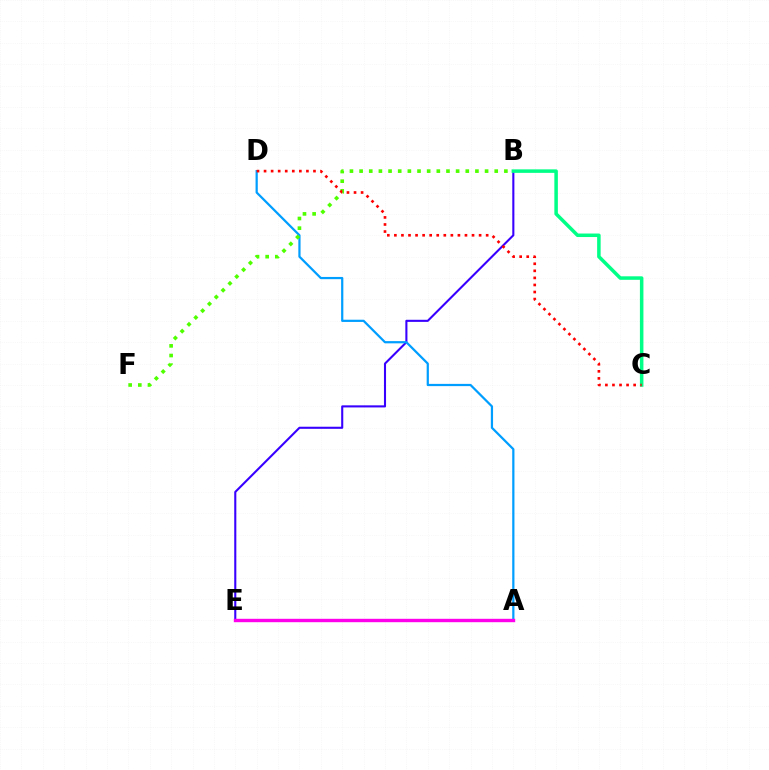{('B', 'E'): [{'color': '#3700ff', 'line_style': 'solid', 'thickness': 1.5}], ('A', 'D'): [{'color': '#009eff', 'line_style': 'solid', 'thickness': 1.6}], ('B', 'C'): [{'color': '#00ff86', 'line_style': 'solid', 'thickness': 2.53}], ('A', 'E'): [{'color': '#ffd500', 'line_style': 'dashed', 'thickness': 1.88}, {'color': '#ff00ed', 'line_style': 'solid', 'thickness': 2.45}], ('B', 'F'): [{'color': '#4fff00', 'line_style': 'dotted', 'thickness': 2.62}], ('C', 'D'): [{'color': '#ff0000', 'line_style': 'dotted', 'thickness': 1.92}]}